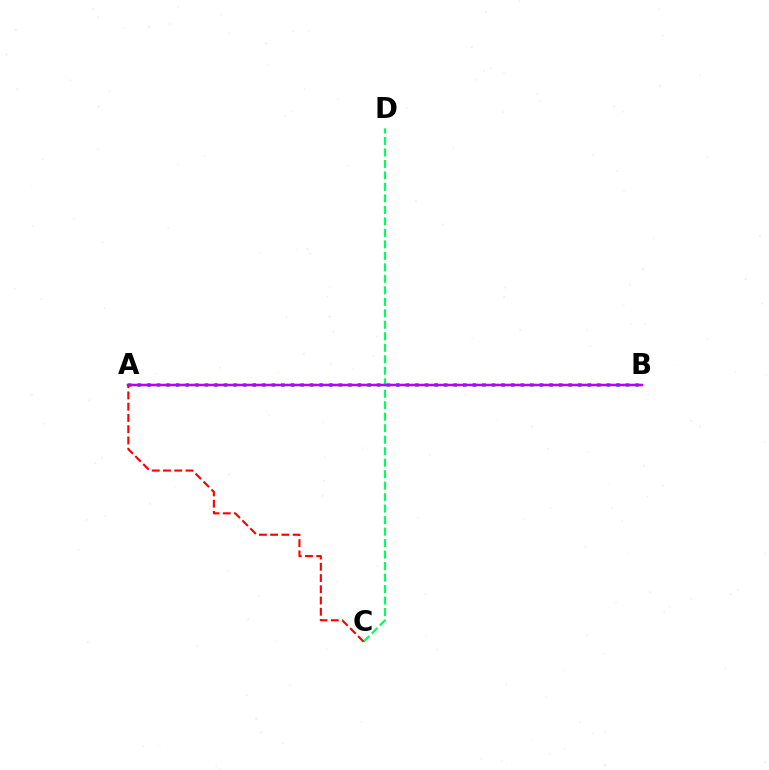{('A', 'B'): [{'color': '#0074ff', 'line_style': 'dotted', 'thickness': 2.6}, {'color': '#d1ff00', 'line_style': 'dashed', 'thickness': 1.77}, {'color': '#b900ff', 'line_style': 'solid', 'thickness': 1.8}], ('C', 'D'): [{'color': '#00ff5c', 'line_style': 'dashed', 'thickness': 1.56}], ('A', 'C'): [{'color': '#ff0000', 'line_style': 'dashed', 'thickness': 1.53}]}